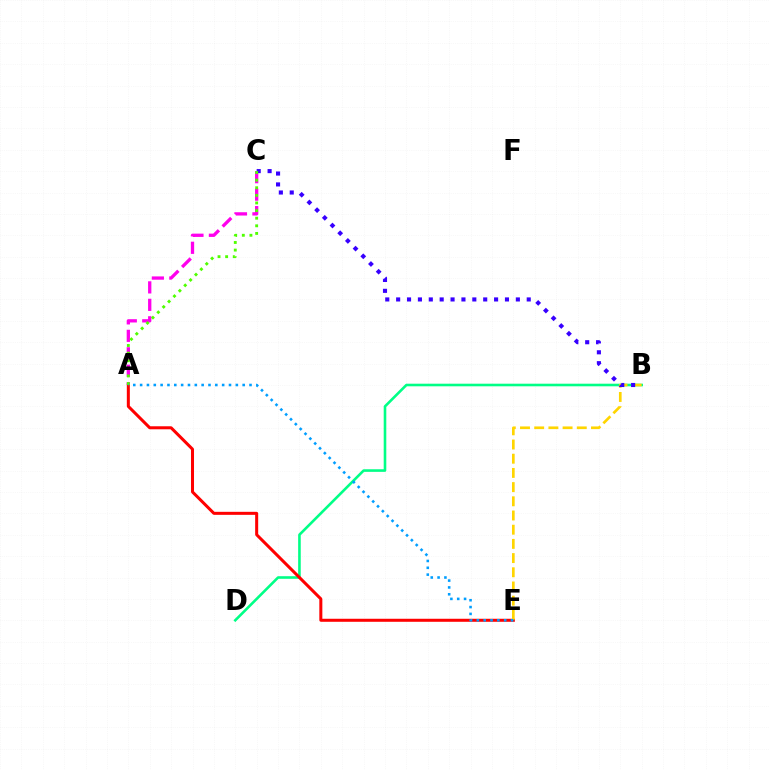{('B', 'D'): [{'color': '#00ff86', 'line_style': 'solid', 'thickness': 1.87}], ('A', 'E'): [{'color': '#ff0000', 'line_style': 'solid', 'thickness': 2.18}, {'color': '#009eff', 'line_style': 'dotted', 'thickness': 1.86}], ('A', 'C'): [{'color': '#ff00ed', 'line_style': 'dashed', 'thickness': 2.37}, {'color': '#4fff00', 'line_style': 'dotted', 'thickness': 2.07}], ('B', 'E'): [{'color': '#ffd500', 'line_style': 'dashed', 'thickness': 1.93}], ('B', 'C'): [{'color': '#3700ff', 'line_style': 'dotted', 'thickness': 2.96}]}